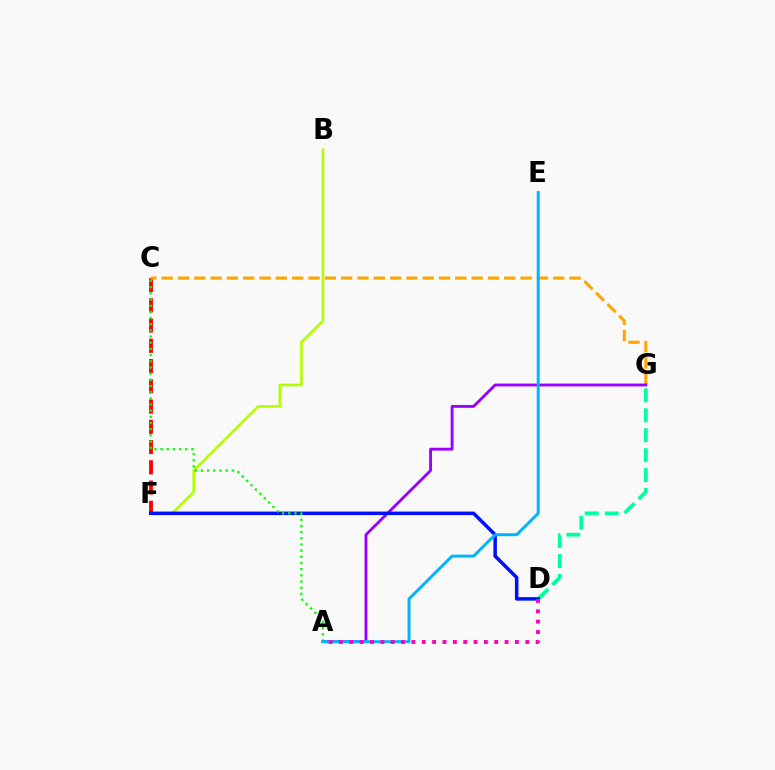{('B', 'F'): [{'color': '#b3ff00', 'line_style': 'solid', 'thickness': 1.91}], ('C', 'F'): [{'color': '#ff0000', 'line_style': 'dashed', 'thickness': 2.75}], ('D', 'G'): [{'color': '#00ff9d', 'line_style': 'dashed', 'thickness': 2.71}], ('C', 'G'): [{'color': '#ffa500', 'line_style': 'dashed', 'thickness': 2.22}], ('A', 'G'): [{'color': '#9b00ff', 'line_style': 'solid', 'thickness': 2.05}], ('D', 'F'): [{'color': '#0010ff', 'line_style': 'solid', 'thickness': 2.53}], ('A', 'C'): [{'color': '#08ff00', 'line_style': 'dotted', 'thickness': 1.68}], ('A', 'E'): [{'color': '#00b5ff', 'line_style': 'solid', 'thickness': 2.13}], ('A', 'D'): [{'color': '#ff00bd', 'line_style': 'dotted', 'thickness': 2.81}]}